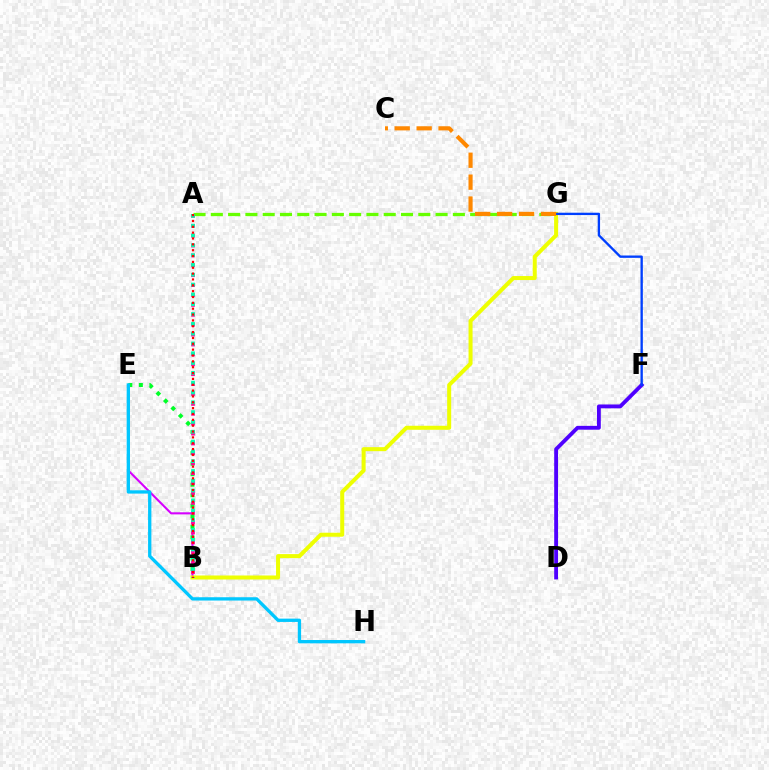{('B', 'E'): [{'color': '#d600ff', 'line_style': 'solid', 'thickness': 1.5}, {'color': '#00ff27', 'line_style': 'dotted', 'thickness': 2.86}], ('A', 'G'): [{'color': '#66ff00', 'line_style': 'dashed', 'thickness': 2.35}], ('E', 'H'): [{'color': '#00c7ff', 'line_style': 'solid', 'thickness': 2.38}], ('A', 'B'): [{'color': '#ff00a0', 'line_style': 'dotted', 'thickness': 2.69}, {'color': '#00ffaf', 'line_style': 'dotted', 'thickness': 2.67}, {'color': '#ff0000', 'line_style': 'dotted', 'thickness': 1.59}], ('B', 'G'): [{'color': '#eeff00', 'line_style': 'solid', 'thickness': 2.89}], ('D', 'F'): [{'color': '#4f00ff', 'line_style': 'solid', 'thickness': 2.76}], ('F', 'G'): [{'color': '#003fff', 'line_style': 'solid', 'thickness': 1.69}], ('C', 'G'): [{'color': '#ff8800', 'line_style': 'dashed', 'thickness': 2.98}]}